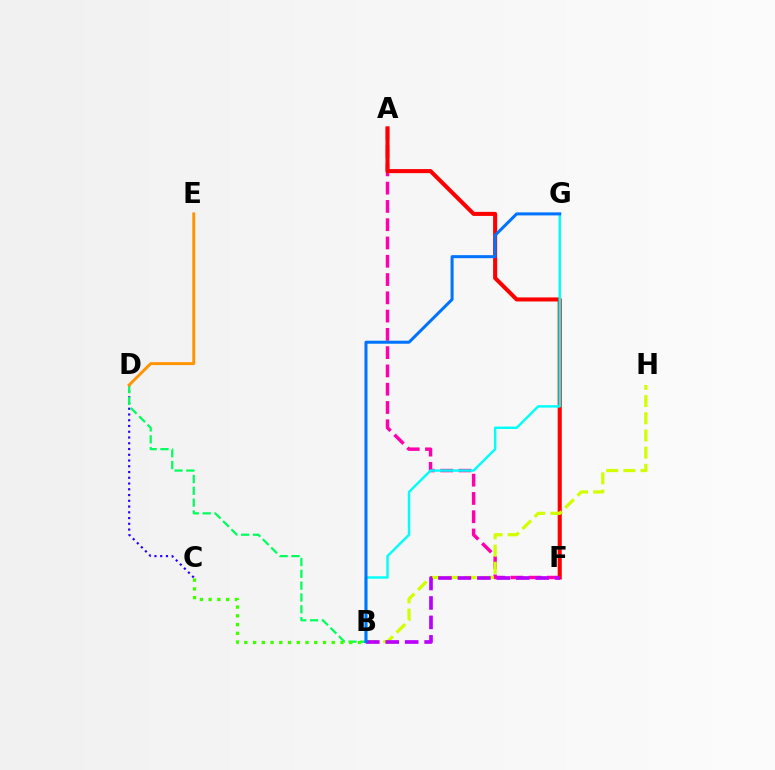{('A', 'F'): [{'color': '#ff00ac', 'line_style': 'dashed', 'thickness': 2.48}, {'color': '#ff0000', 'line_style': 'solid', 'thickness': 2.92}], ('C', 'D'): [{'color': '#2500ff', 'line_style': 'dotted', 'thickness': 1.56}], ('B', 'D'): [{'color': '#00ff5c', 'line_style': 'dashed', 'thickness': 1.61}], ('B', 'H'): [{'color': '#d1ff00', 'line_style': 'dashed', 'thickness': 2.34}], ('B', 'G'): [{'color': '#00fff6', 'line_style': 'solid', 'thickness': 1.75}, {'color': '#0074ff', 'line_style': 'solid', 'thickness': 2.18}], ('B', 'F'): [{'color': '#b900ff', 'line_style': 'dashed', 'thickness': 2.64}], ('B', 'C'): [{'color': '#3dff00', 'line_style': 'dotted', 'thickness': 2.38}], ('D', 'E'): [{'color': '#ff9400', 'line_style': 'solid', 'thickness': 2.11}]}